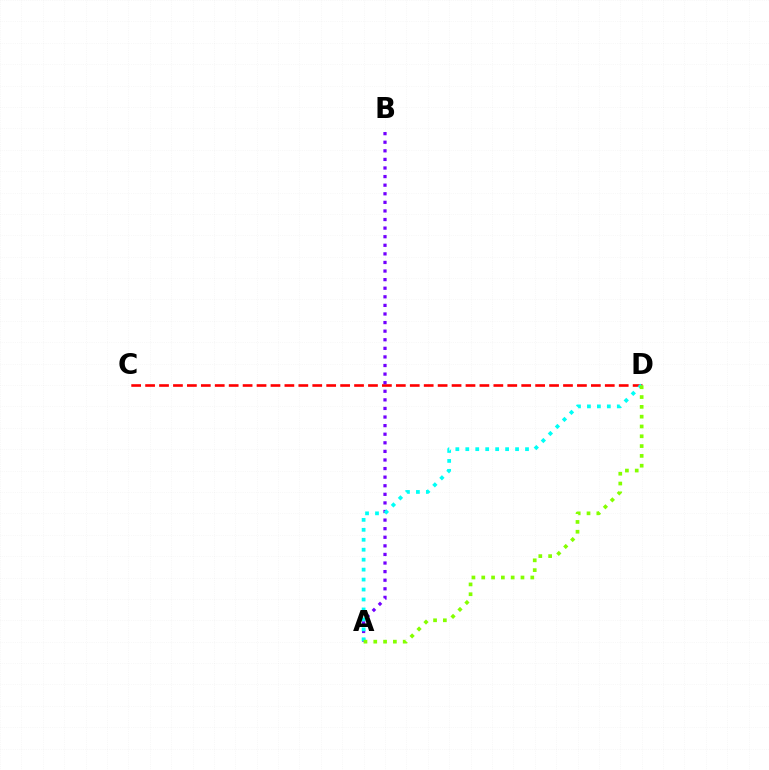{('C', 'D'): [{'color': '#ff0000', 'line_style': 'dashed', 'thickness': 1.89}], ('A', 'B'): [{'color': '#7200ff', 'line_style': 'dotted', 'thickness': 2.33}], ('A', 'D'): [{'color': '#00fff6', 'line_style': 'dotted', 'thickness': 2.7}, {'color': '#84ff00', 'line_style': 'dotted', 'thickness': 2.66}]}